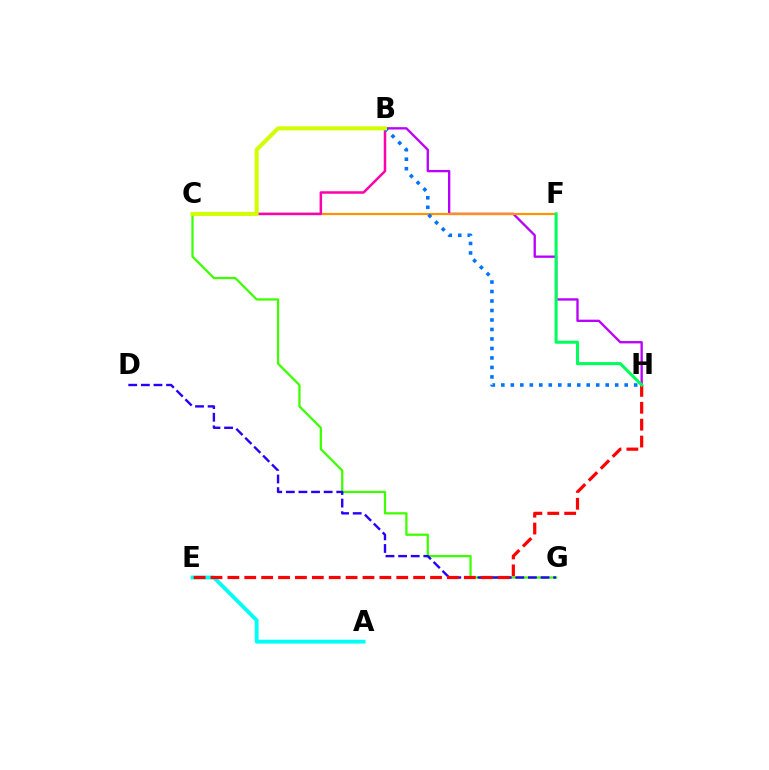{('C', 'G'): [{'color': '#3dff00', 'line_style': 'solid', 'thickness': 1.62}], ('B', 'H'): [{'color': '#b900ff', 'line_style': 'solid', 'thickness': 1.68}, {'color': '#0074ff', 'line_style': 'dotted', 'thickness': 2.58}], ('C', 'F'): [{'color': '#ff9400', 'line_style': 'solid', 'thickness': 1.59}], ('A', 'E'): [{'color': '#00fff6', 'line_style': 'solid', 'thickness': 2.75}], ('D', 'G'): [{'color': '#2500ff', 'line_style': 'dashed', 'thickness': 1.71}], ('B', 'C'): [{'color': '#ff00ac', 'line_style': 'solid', 'thickness': 1.8}, {'color': '#d1ff00', 'line_style': 'solid', 'thickness': 2.88}], ('E', 'H'): [{'color': '#ff0000', 'line_style': 'dashed', 'thickness': 2.29}], ('F', 'H'): [{'color': '#00ff5c', 'line_style': 'solid', 'thickness': 2.21}]}